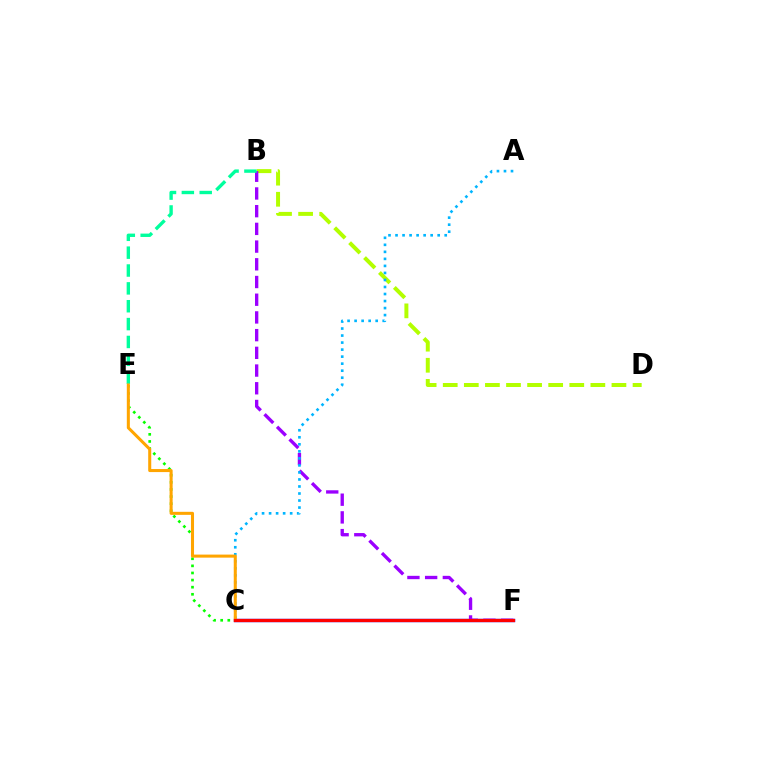{('B', 'D'): [{'color': '#b3ff00', 'line_style': 'dashed', 'thickness': 2.87}], ('C', 'F'): [{'color': '#0010ff', 'line_style': 'solid', 'thickness': 2.41}, {'color': '#ff00bd', 'line_style': 'dashed', 'thickness': 2.05}, {'color': '#ff0000', 'line_style': 'solid', 'thickness': 2.32}], ('B', 'F'): [{'color': '#9b00ff', 'line_style': 'dashed', 'thickness': 2.41}], ('C', 'E'): [{'color': '#08ff00', 'line_style': 'dotted', 'thickness': 1.93}, {'color': '#ffa500', 'line_style': 'solid', 'thickness': 2.19}], ('A', 'C'): [{'color': '#00b5ff', 'line_style': 'dotted', 'thickness': 1.91}], ('B', 'E'): [{'color': '#00ff9d', 'line_style': 'dashed', 'thickness': 2.43}]}